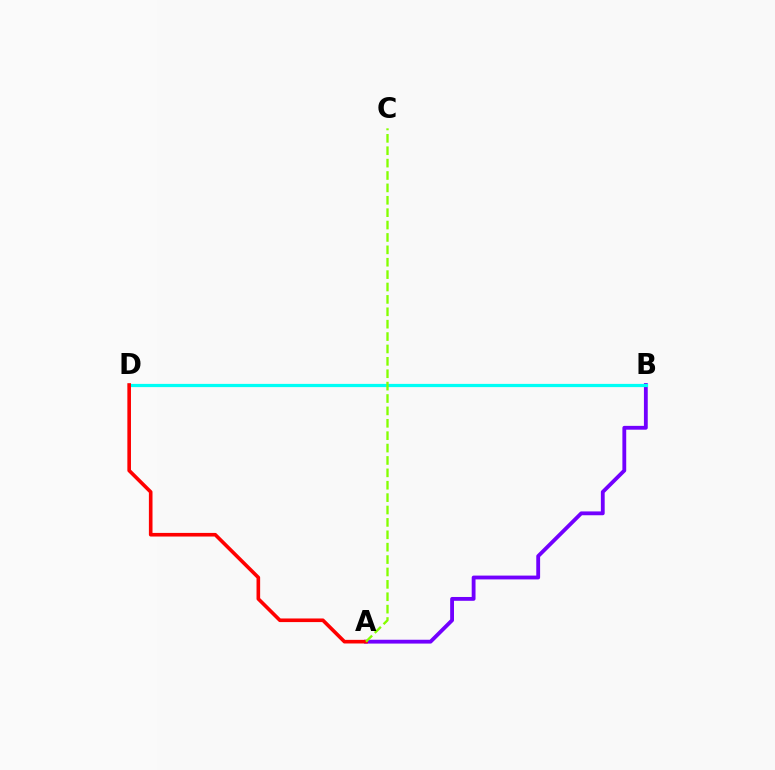{('A', 'B'): [{'color': '#7200ff', 'line_style': 'solid', 'thickness': 2.75}], ('B', 'D'): [{'color': '#00fff6', 'line_style': 'solid', 'thickness': 2.32}], ('A', 'D'): [{'color': '#ff0000', 'line_style': 'solid', 'thickness': 2.6}], ('A', 'C'): [{'color': '#84ff00', 'line_style': 'dashed', 'thickness': 1.68}]}